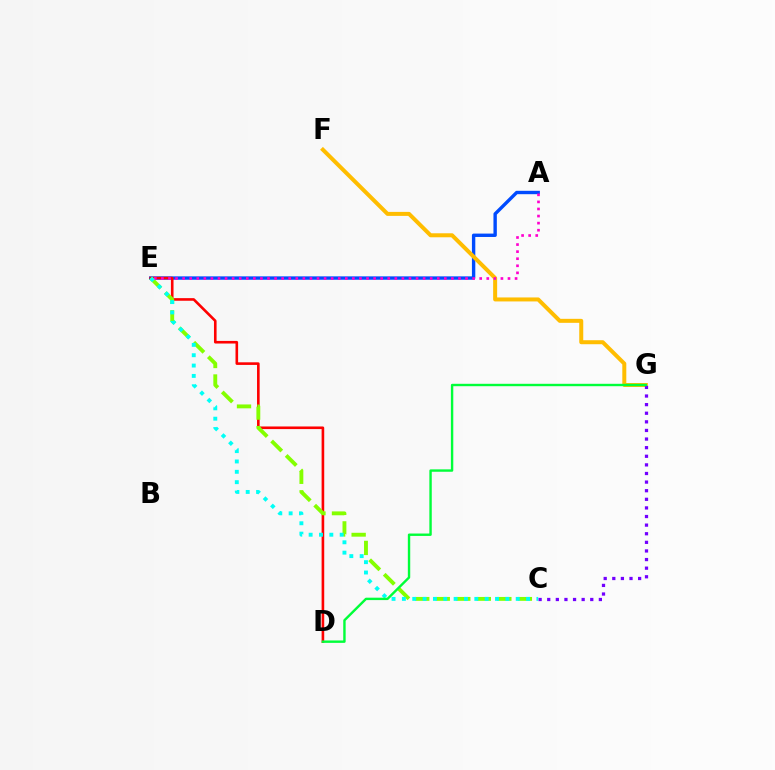{('A', 'E'): [{'color': '#004bff', 'line_style': 'solid', 'thickness': 2.44}, {'color': '#ff00cf', 'line_style': 'dotted', 'thickness': 1.92}], ('D', 'E'): [{'color': '#ff0000', 'line_style': 'solid', 'thickness': 1.88}], ('C', 'E'): [{'color': '#84ff00', 'line_style': 'dashed', 'thickness': 2.79}, {'color': '#00fff6', 'line_style': 'dotted', 'thickness': 2.81}], ('F', 'G'): [{'color': '#ffbd00', 'line_style': 'solid', 'thickness': 2.88}], ('C', 'G'): [{'color': '#7200ff', 'line_style': 'dotted', 'thickness': 2.34}], ('D', 'G'): [{'color': '#00ff39', 'line_style': 'solid', 'thickness': 1.73}]}